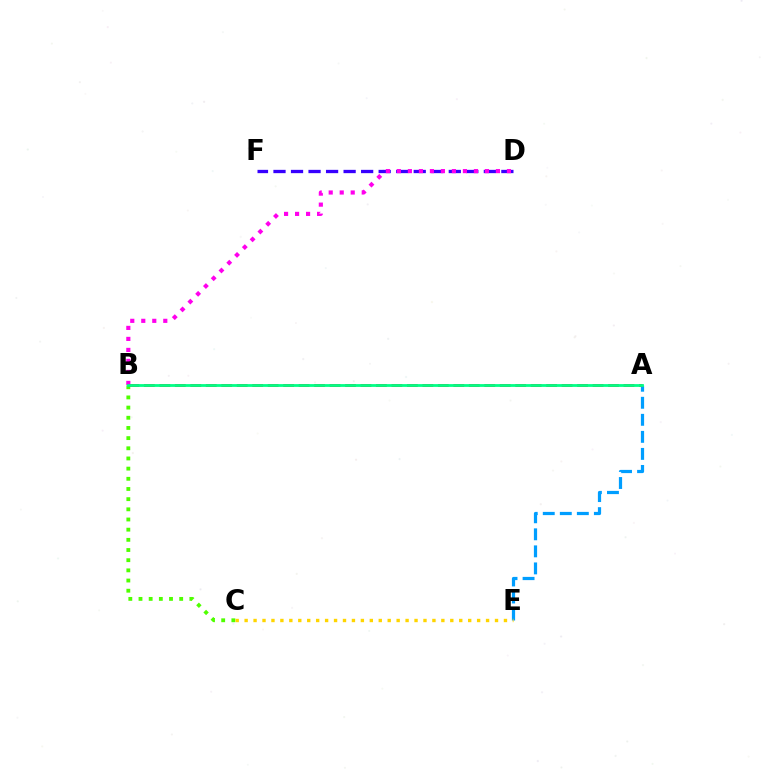{('D', 'F'): [{'color': '#3700ff', 'line_style': 'dashed', 'thickness': 2.38}], ('A', 'E'): [{'color': '#009eff', 'line_style': 'dashed', 'thickness': 2.31}], ('B', 'D'): [{'color': '#ff00ed', 'line_style': 'dotted', 'thickness': 2.99}], ('B', 'C'): [{'color': '#4fff00', 'line_style': 'dotted', 'thickness': 2.76}], ('A', 'B'): [{'color': '#ff0000', 'line_style': 'dashed', 'thickness': 2.1}, {'color': '#00ff86', 'line_style': 'solid', 'thickness': 2.01}], ('C', 'E'): [{'color': '#ffd500', 'line_style': 'dotted', 'thickness': 2.43}]}